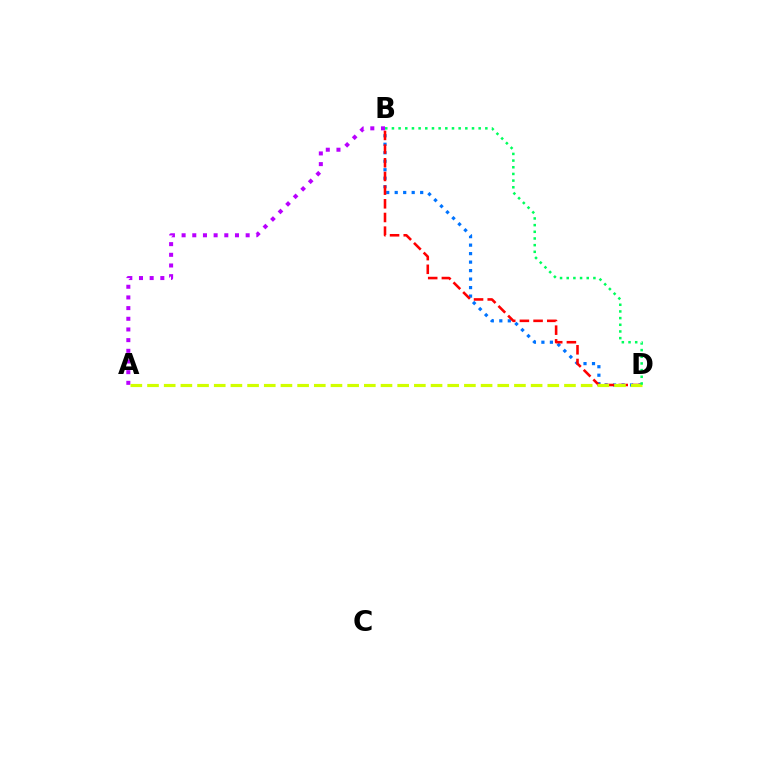{('B', 'D'): [{'color': '#0074ff', 'line_style': 'dotted', 'thickness': 2.31}, {'color': '#ff0000', 'line_style': 'dashed', 'thickness': 1.86}, {'color': '#00ff5c', 'line_style': 'dotted', 'thickness': 1.81}], ('A', 'B'): [{'color': '#b900ff', 'line_style': 'dotted', 'thickness': 2.9}], ('A', 'D'): [{'color': '#d1ff00', 'line_style': 'dashed', 'thickness': 2.27}]}